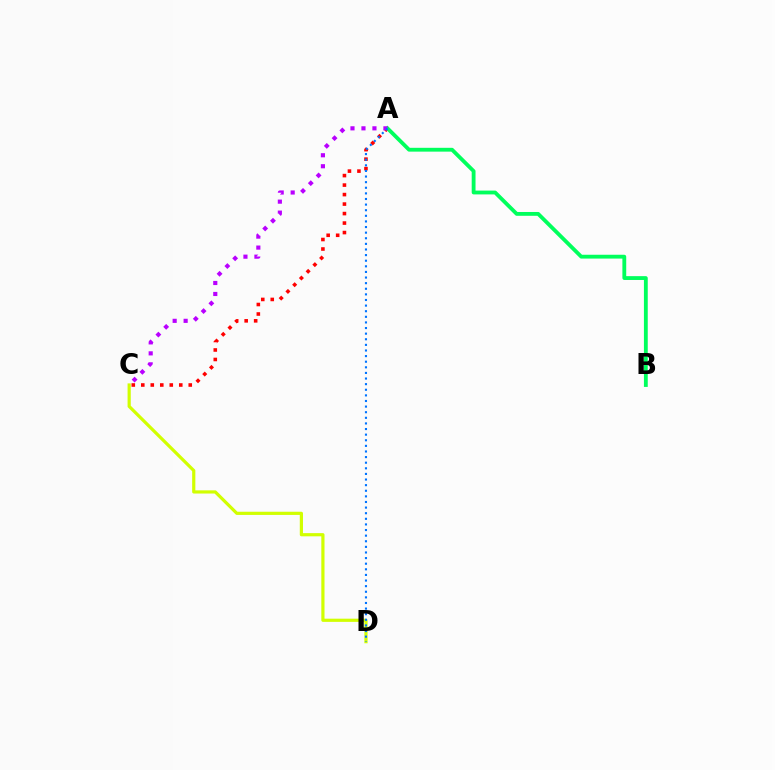{('A', 'C'): [{'color': '#ff0000', 'line_style': 'dotted', 'thickness': 2.58}, {'color': '#b900ff', 'line_style': 'dotted', 'thickness': 2.98}], ('A', 'B'): [{'color': '#00ff5c', 'line_style': 'solid', 'thickness': 2.75}], ('C', 'D'): [{'color': '#d1ff00', 'line_style': 'solid', 'thickness': 2.3}], ('A', 'D'): [{'color': '#0074ff', 'line_style': 'dotted', 'thickness': 1.52}]}